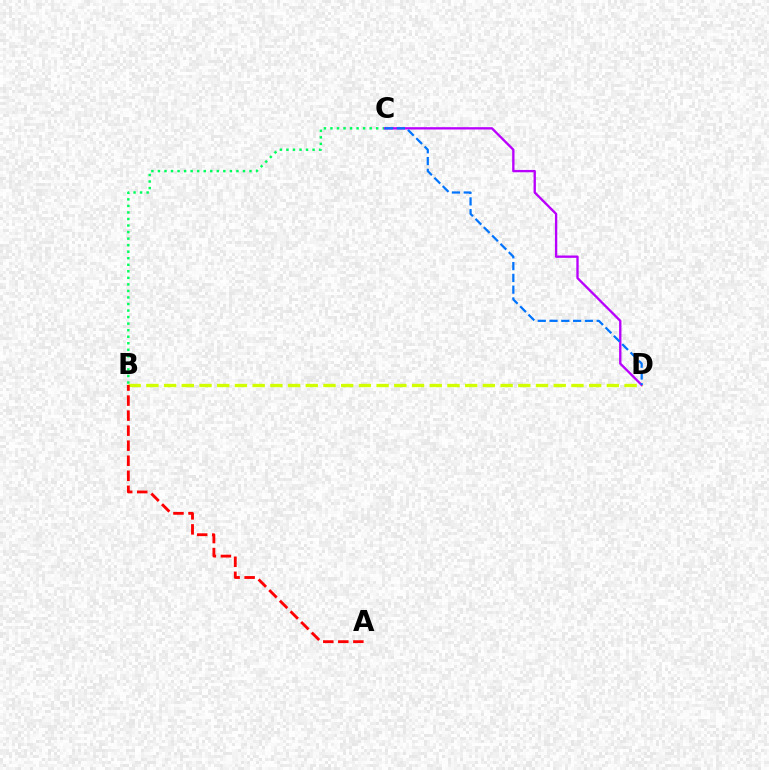{('B', 'C'): [{'color': '#00ff5c', 'line_style': 'dotted', 'thickness': 1.78}], ('C', 'D'): [{'color': '#b900ff', 'line_style': 'solid', 'thickness': 1.69}, {'color': '#0074ff', 'line_style': 'dashed', 'thickness': 1.6}], ('B', 'D'): [{'color': '#d1ff00', 'line_style': 'dashed', 'thickness': 2.41}], ('A', 'B'): [{'color': '#ff0000', 'line_style': 'dashed', 'thickness': 2.04}]}